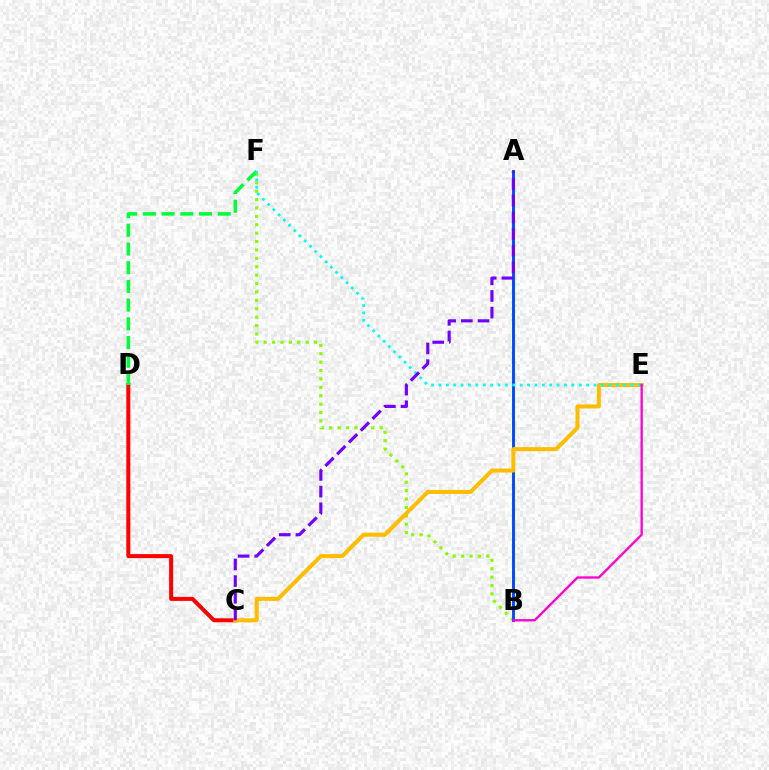{('B', 'F'): [{'color': '#84ff00', 'line_style': 'dotted', 'thickness': 2.28}], ('C', 'D'): [{'color': '#ff0000', 'line_style': 'solid', 'thickness': 2.89}], ('A', 'B'): [{'color': '#004bff', 'line_style': 'solid', 'thickness': 2.1}], ('C', 'E'): [{'color': '#ffbd00', 'line_style': 'solid', 'thickness': 2.9}], ('D', 'F'): [{'color': '#00ff39', 'line_style': 'dashed', 'thickness': 2.54}], ('E', 'F'): [{'color': '#00fff6', 'line_style': 'dotted', 'thickness': 2.01}], ('A', 'C'): [{'color': '#7200ff', 'line_style': 'dashed', 'thickness': 2.26}], ('B', 'E'): [{'color': '#ff00cf', 'line_style': 'solid', 'thickness': 1.67}]}